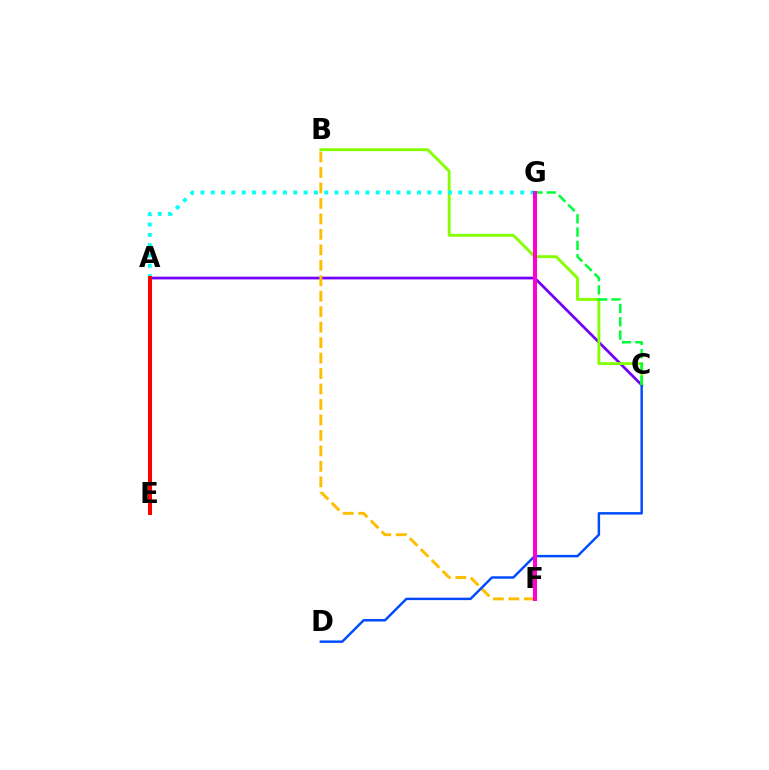{('A', 'C'): [{'color': '#7200ff', 'line_style': 'solid', 'thickness': 1.97}], ('B', 'C'): [{'color': '#84ff00', 'line_style': 'solid', 'thickness': 2.06}], ('A', 'G'): [{'color': '#00fff6', 'line_style': 'dotted', 'thickness': 2.8}], ('B', 'F'): [{'color': '#ffbd00', 'line_style': 'dashed', 'thickness': 2.1}], ('C', 'D'): [{'color': '#004bff', 'line_style': 'solid', 'thickness': 1.76}], ('C', 'G'): [{'color': '#00ff39', 'line_style': 'dashed', 'thickness': 1.81}], ('A', 'E'): [{'color': '#ff0000', 'line_style': 'solid', 'thickness': 2.88}], ('F', 'G'): [{'color': '#ff00cf', 'line_style': 'solid', 'thickness': 2.91}]}